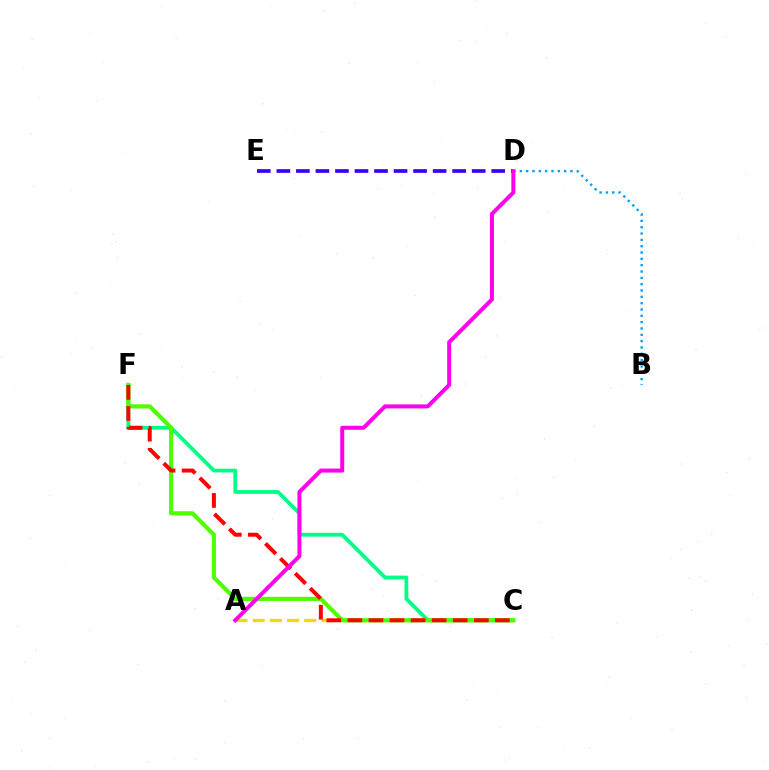{('D', 'E'): [{'color': '#3700ff', 'line_style': 'dashed', 'thickness': 2.65}], ('C', 'F'): [{'color': '#00ff86', 'line_style': 'solid', 'thickness': 2.73}, {'color': '#4fff00', 'line_style': 'solid', 'thickness': 3.0}, {'color': '#ff0000', 'line_style': 'dashed', 'thickness': 2.86}], ('A', 'C'): [{'color': '#ffd500', 'line_style': 'dashed', 'thickness': 2.33}], ('B', 'D'): [{'color': '#009eff', 'line_style': 'dotted', 'thickness': 1.72}], ('A', 'D'): [{'color': '#ff00ed', 'line_style': 'solid', 'thickness': 2.88}]}